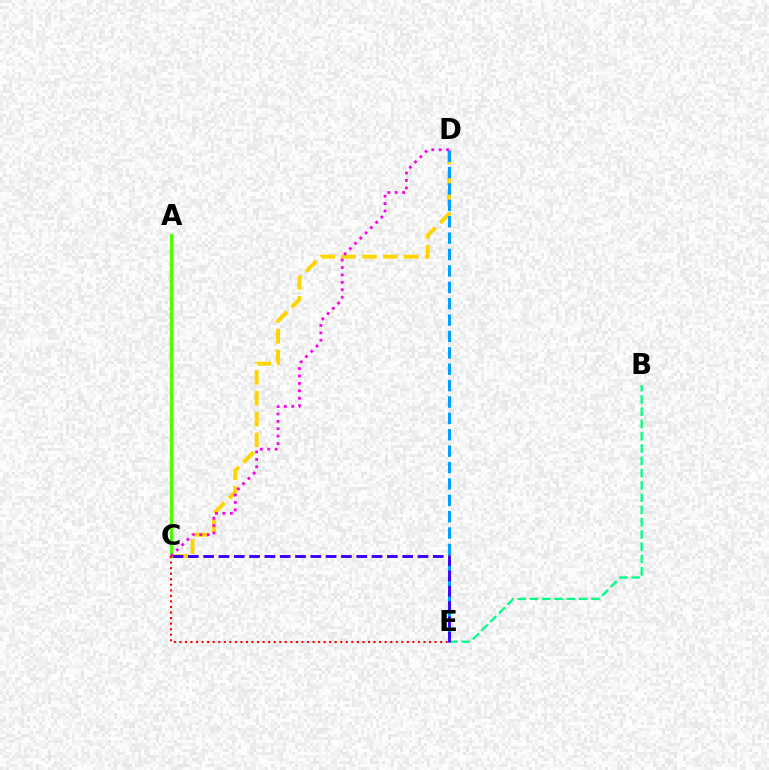{('B', 'E'): [{'color': '#00ff86', 'line_style': 'dashed', 'thickness': 1.67}], ('C', 'D'): [{'color': '#ffd500', 'line_style': 'dashed', 'thickness': 2.83}, {'color': '#ff00ed', 'line_style': 'dotted', 'thickness': 2.02}], ('D', 'E'): [{'color': '#009eff', 'line_style': 'dashed', 'thickness': 2.23}], ('C', 'E'): [{'color': '#3700ff', 'line_style': 'dashed', 'thickness': 2.08}, {'color': '#ff0000', 'line_style': 'dotted', 'thickness': 1.51}], ('A', 'C'): [{'color': '#4fff00', 'line_style': 'solid', 'thickness': 2.32}]}